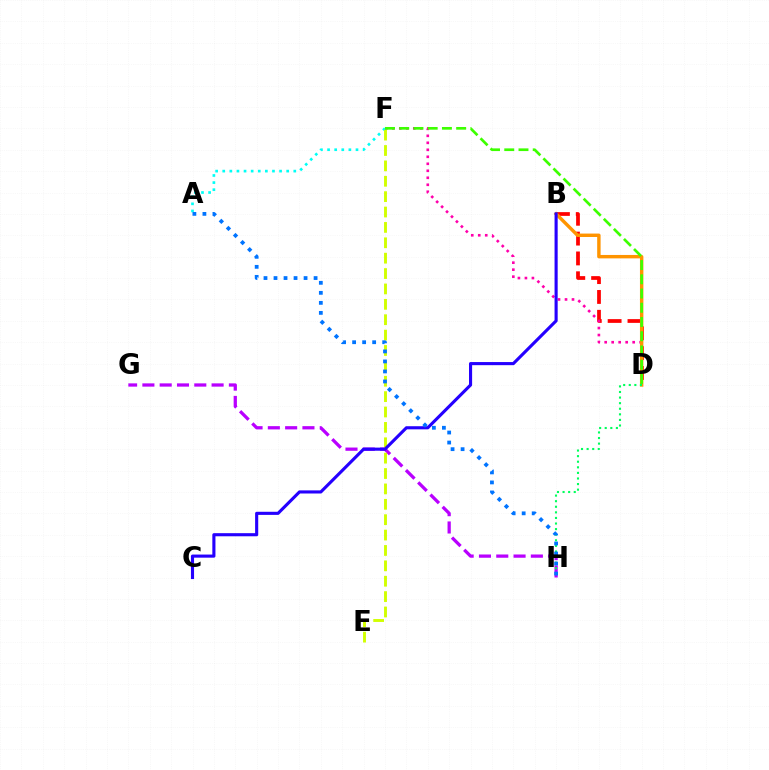{('B', 'D'): [{'color': '#ff0000', 'line_style': 'dashed', 'thickness': 2.69}, {'color': '#ff9400', 'line_style': 'solid', 'thickness': 2.46}], ('G', 'H'): [{'color': '#b900ff', 'line_style': 'dashed', 'thickness': 2.35}], ('D', 'F'): [{'color': '#ff00ac', 'line_style': 'dotted', 'thickness': 1.9}, {'color': '#3dff00', 'line_style': 'dashed', 'thickness': 1.93}], ('A', 'F'): [{'color': '#00fff6', 'line_style': 'dotted', 'thickness': 1.93}], ('E', 'F'): [{'color': '#d1ff00', 'line_style': 'dashed', 'thickness': 2.09}], ('B', 'C'): [{'color': '#2500ff', 'line_style': 'solid', 'thickness': 2.24}], ('D', 'H'): [{'color': '#00ff5c', 'line_style': 'dotted', 'thickness': 1.52}], ('A', 'H'): [{'color': '#0074ff', 'line_style': 'dotted', 'thickness': 2.72}]}